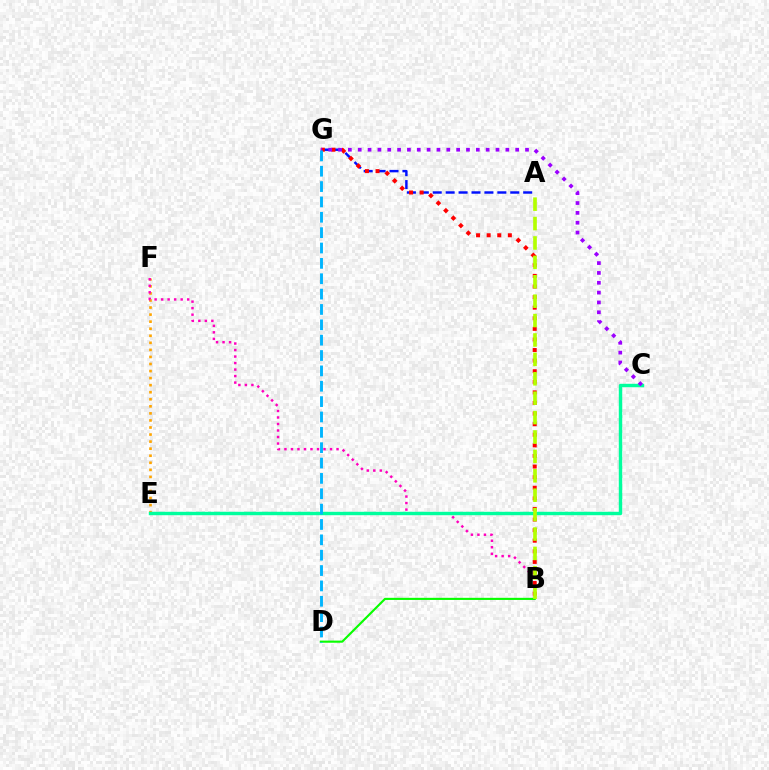{('A', 'G'): [{'color': '#0010ff', 'line_style': 'dashed', 'thickness': 1.76}], ('E', 'F'): [{'color': '#ffa500', 'line_style': 'dotted', 'thickness': 1.92}], ('B', 'D'): [{'color': '#08ff00', 'line_style': 'solid', 'thickness': 1.53}], ('B', 'F'): [{'color': '#ff00bd', 'line_style': 'dotted', 'thickness': 1.77}], ('C', 'E'): [{'color': '#00ff9d', 'line_style': 'solid', 'thickness': 2.46}], ('B', 'G'): [{'color': '#ff0000', 'line_style': 'dotted', 'thickness': 2.88}], ('A', 'B'): [{'color': '#b3ff00', 'line_style': 'dashed', 'thickness': 2.64}], ('C', 'G'): [{'color': '#9b00ff', 'line_style': 'dotted', 'thickness': 2.67}], ('D', 'G'): [{'color': '#00b5ff', 'line_style': 'dashed', 'thickness': 2.09}]}